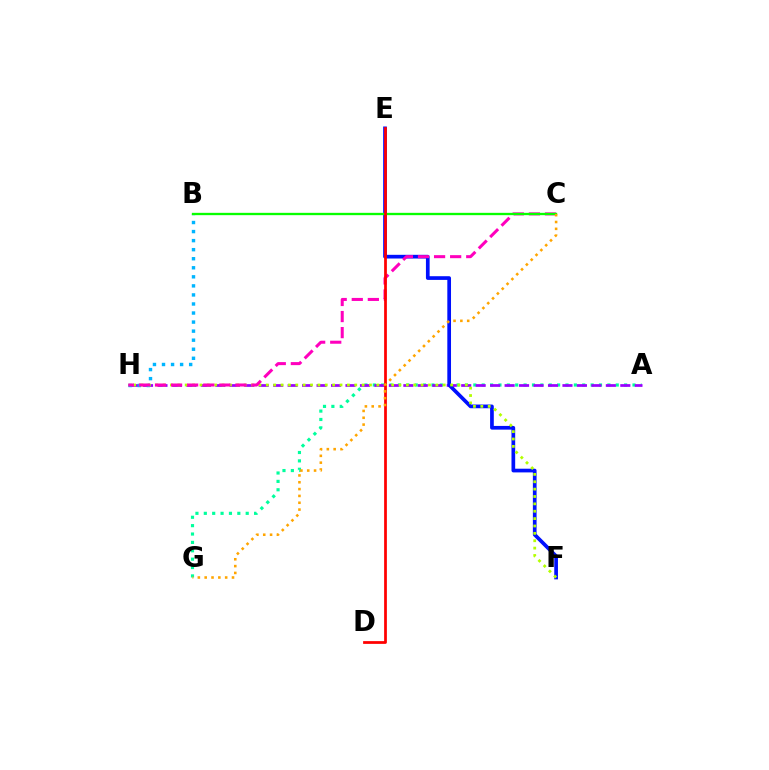{('A', 'G'): [{'color': '#00ff9d', 'line_style': 'dotted', 'thickness': 2.28}], ('A', 'H'): [{'color': '#9b00ff', 'line_style': 'dashed', 'thickness': 1.96}], ('E', 'F'): [{'color': '#0010ff', 'line_style': 'solid', 'thickness': 2.66}], ('B', 'H'): [{'color': '#00b5ff', 'line_style': 'dotted', 'thickness': 2.46}], ('F', 'H'): [{'color': '#b3ff00', 'line_style': 'dotted', 'thickness': 2.0}], ('C', 'H'): [{'color': '#ff00bd', 'line_style': 'dashed', 'thickness': 2.18}], ('B', 'C'): [{'color': '#08ff00', 'line_style': 'solid', 'thickness': 1.68}], ('D', 'E'): [{'color': '#ff0000', 'line_style': 'solid', 'thickness': 1.98}], ('C', 'G'): [{'color': '#ffa500', 'line_style': 'dotted', 'thickness': 1.86}]}